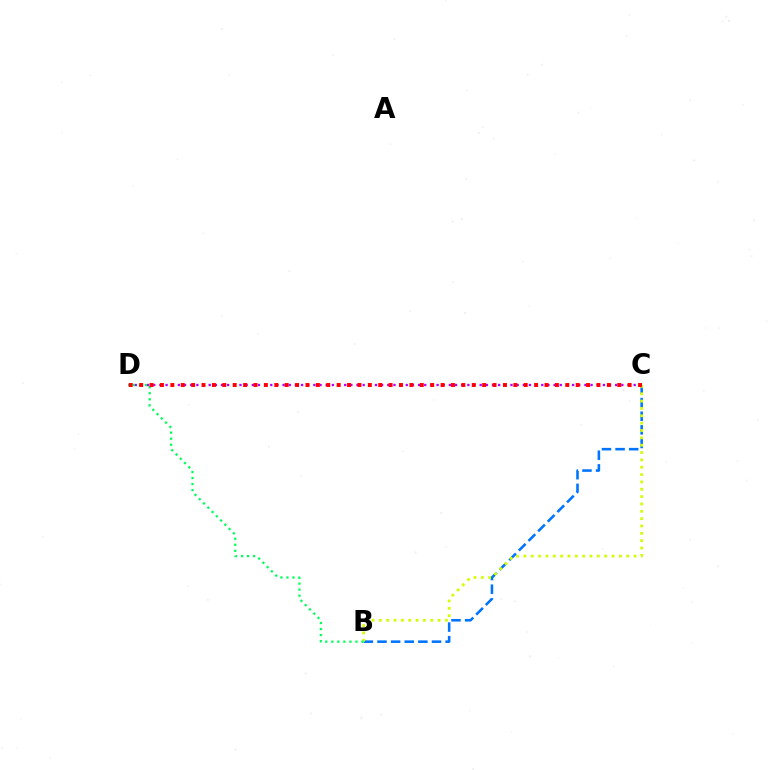{('B', 'C'): [{'color': '#0074ff', 'line_style': 'dashed', 'thickness': 1.85}, {'color': '#d1ff00', 'line_style': 'dotted', 'thickness': 2.0}], ('C', 'D'): [{'color': '#b900ff', 'line_style': 'dotted', 'thickness': 1.67}, {'color': '#ff0000', 'line_style': 'dotted', 'thickness': 2.82}], ('B', 'D'): [{'color': '#00ff5c', 'line_style': 'dotted', 'thickness': 1.64}]}